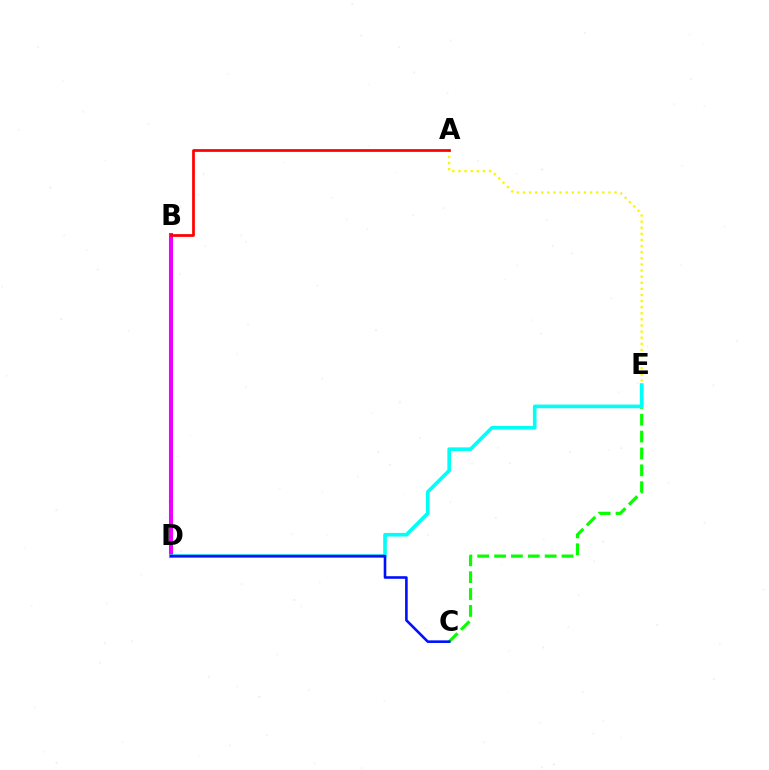{('B', 'D'): [{'color': '#ee00ff', 'line_style': 'solid', 'thickness': 2.94}], ('A', 'E'): [{'color': '#fcf500', 'line_style': 'dotted', 'thickness': 1.66}], ('C', 'E'): [{'color': '#08ff00', 'line_style': 'dashed', 'thickness': 2.29}], ('D', 'E'): [{'color': '#00fff6', 'line_style': 'solid', 'thickness': 2.62}], ('C', 'D'): [{'color': '#0010ff', 'line_style': 'solid', 'thickness': 1.87}], ('A', 'B'): [{'color': '#ff0000', 'line_style': 'solid', 'thickness': 1.98}]}